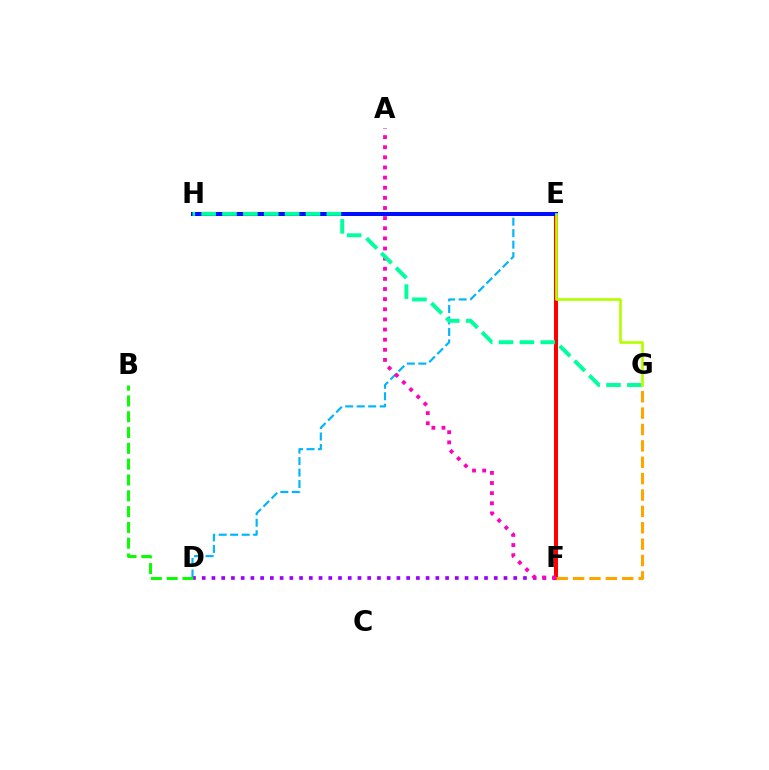{('D', 'E'): [{'color': '#00b5ff', 'line_style': 'dashed', 'thickness': 1.56}], ('D', 'F'): [{'color': '#9b00ff', 'line_style': 'dotted', 'thickness': 2.64}], ('E', 'F'): [{'color': '#ff0000', 'line_style': 'solid', 'thickness': 2.9}], ('B', 'D'): [{'color': '#08ff00', 'line_style': 'dashed', 'thickness': 2.15}], ('E', 'H'): [{'color': '#0010ff', 'line_style': 'solid', 'thickness': 2.9}], ('A', 'F'): [{'color': '#ff00bd', 'line_style': 'dotted', 'thickness': 2.75}], ('G', 'H'): [{'color': '#00ff9d', 'line_style': 'dashed', 'thickness': 2.83}], ('F', 'G'): [{'color': '#ffa500', 'line_style': 'dashed', 'thickness': 2.22}], ('E', 'G'): [{'color': '#b3ff00', 'line_style': 'solid', 'thickness': 1.93}]}